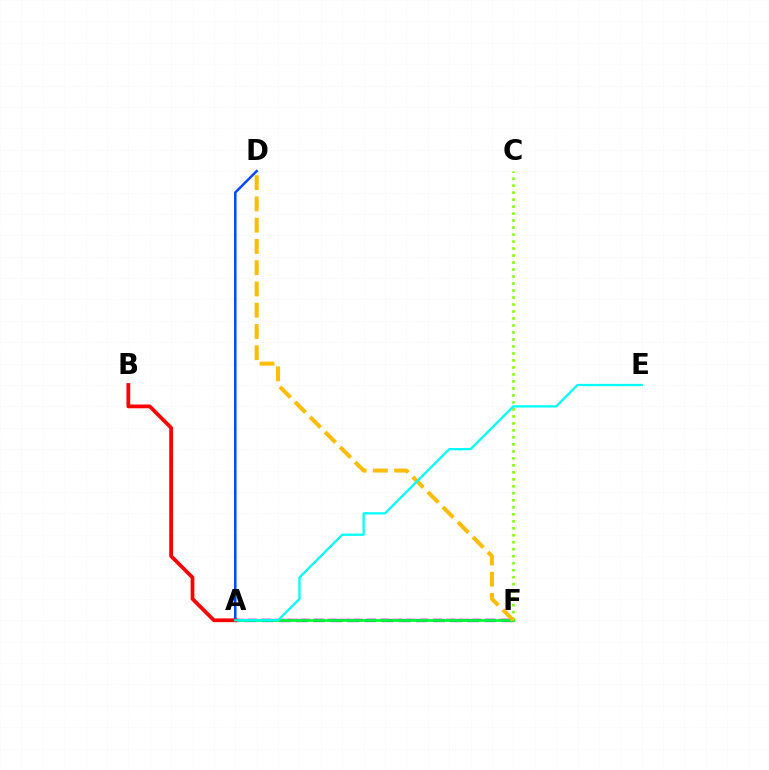{('A', 'F'): [{'color': '#7200ff', 'line_style': 'dashed', 'thickness': 2.33}, {'color': '#ff00cf', 'line_style': 'dashed', 'thickness': 1.79}, {'color': '#00ff39', 'line_style': 'solid', 'thickness': 1.99}], ('A', 'D'): [{'color': '#004bff', 'line_style': 'solid', 'thickness': 1.82}], ('C', 'F'): [{'color': '#84ff00', 'line_style': 'dotted', 'thickness': 1.9}], ('A', 'B'): [{'color': '#ff0000', 'line_style': 'solid', 'thickness': 2.71}], ('D', 'F'): [{'color': '#ffbd00', 'line_style': 'dashed', 'thickness': 2.89}], ('A', 'E'): [{'color': '#00fff6', 'line_style': 'solid', 'thickness': 1.64}]}